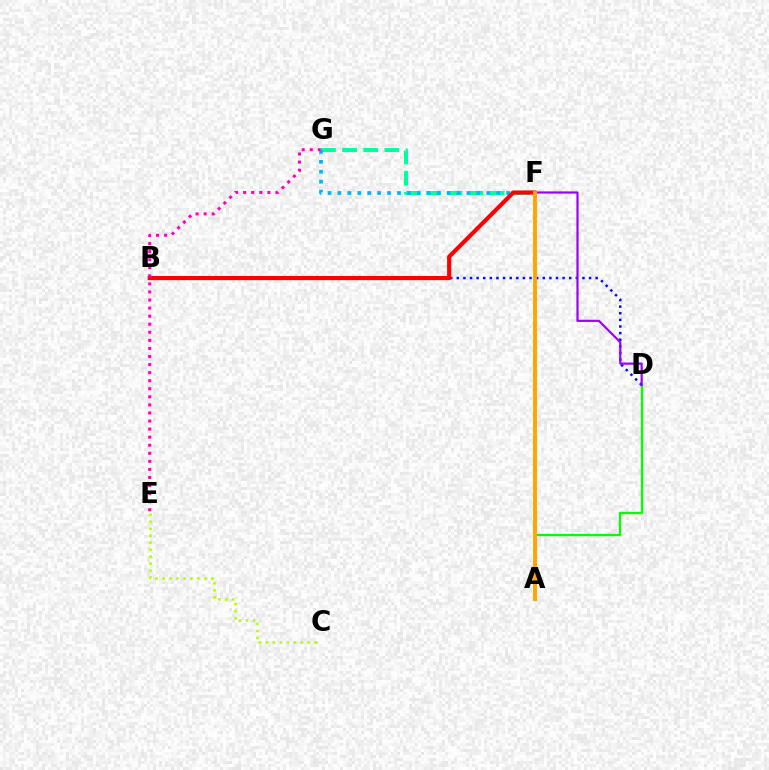{('B', 'D'): [{'color': '#0010ff', 'line_style': 'dotted', 'thickness': 1.8}], ('F', 'G'): [{'color': '#00ff9d', 'line_style': 'dashed', 'thickness': 2.88}, {'color': '#00b5ff', 'line_style': 'dotted', 'thickness': 2.7}], ('B', 'F'): [{'color': '#ff0000', 'line_style': 'solid', 'thickness': 2.98}], ('A', 'D'): [{'color': '#08ff00', 'line_style': 'solid', 'thickness': 1.68}], ('D', 'F'): [{'color': '#9b00ff', 'line_style': 'solid', 'thickness': 1.58}], ('E', 'G'): [{'color': '#ff00bd', 'line_style': 'dotted', 'thickness': 2.19}], ('C', 'E'): [{'color': '#b3ff00', 'line_style': 'dotted', 'thickness': 1.9}], ('A', 'F'): [{'color': '#ffa500', 'line_style': 'solid', 'thickness': 2.83}]}